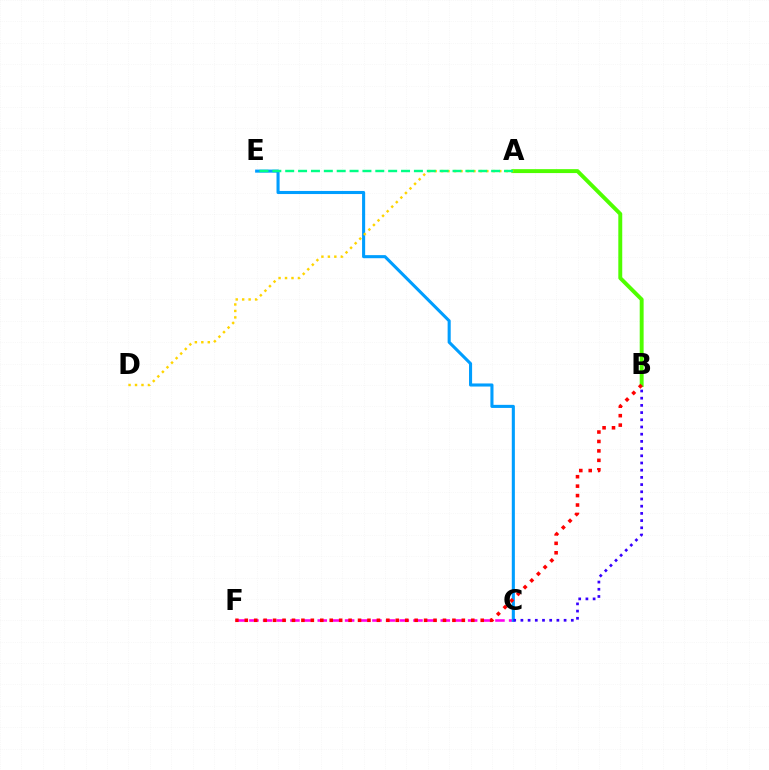{('A', 'B'): [{'color': '#4fff00', 'line_style': 'solid', 'thickness': 2.82}], ('C', 'F'): [{'color': '#ff00ed', 'line_style': 'dashed', 'thickness': 1.86}], ('C', 'E'): [{'color': '#009eff', 'line_style': 'solid', 'thickness': 2.22}], ('A', 'D'): [{'color': '#ffd500', 'line_style': 'dotted', 'thickness': 1.76}], ('B', 'C'): [{'color': '#3700ff', 'line_style': 'dotted', 'thickness': 1.96}], ('A', 'E'): [{'color': '#00ff86', 'line_style': 'dashed', 'thickness': 1.75}], ('B', 'F'): [{'color': '#ff0000', 'line_style': 'dotted', 'thickness': 2.56}]}